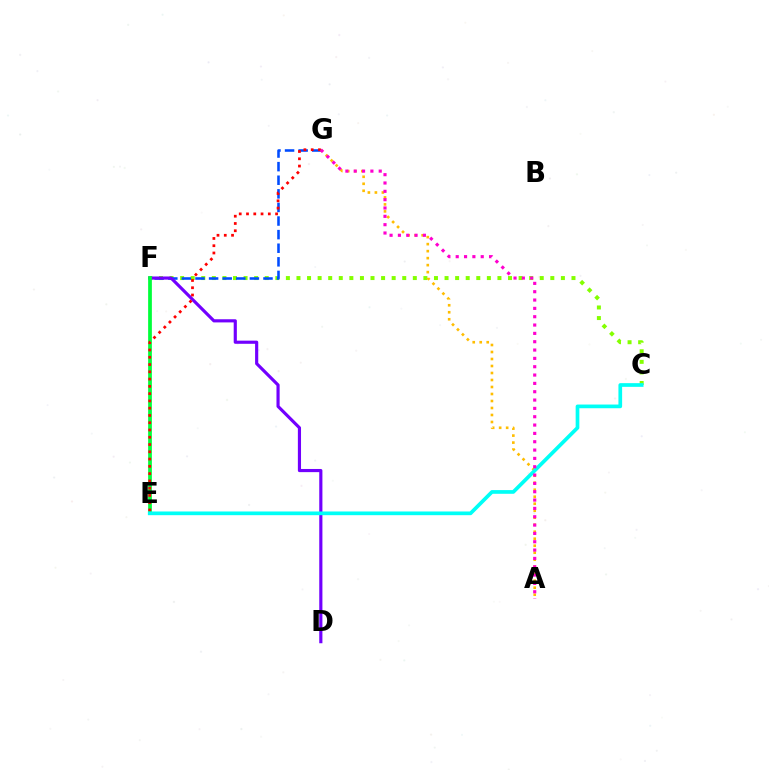{('C', 'F'): [{'color': '#84ff00', 'line_style': 'dotted', 'thickness': 2.87}], ('F', 'G'): [{'color': '#004bff', 'line_style': 'dashed', 'thickness': 1.85}], ('D', 'F'): [{'color': '#7200ff', 'line_style': 'solid', 'thickness': 2.27}], ('A', 'G'): [{'color': '#ffbd00', 'line_style': 'dotted', 'thickness': 1.9}, {'color': '#ff00cf', 'line_style': 'dotted', 'thickness': 2.26}], ('E', 'F'): [{'color': '#00ff39', 'line_style': 'solid', 'thickness': 2.69}], ('E', 'G'): [{'color': '#ff0000', 'line_style': 'dotted', 'thickness': 1.98}], ('C', 'E'): [{'color': '#00fff6', 'line_style': 'solid', 'thickness': 2.66}]}